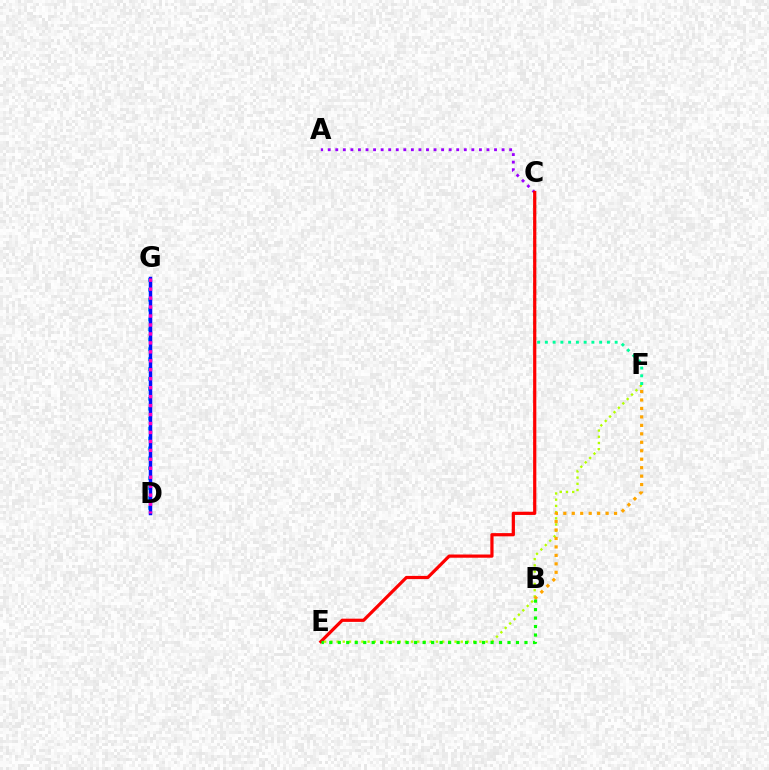{('A', 'C'): [{'color': '#9b00ff', 'line_style': 'dotted', 'thickness': 2.05}], ('E', 'F'): [{'color': '#b3ff00', 'line_style': 'dotted', 'thickness': 1.69}], ('D', 'G'): [{'color': '#00b5ff', 'line_style': 'dotted', 'thickness': 2.69}, {'color': '#0010ff', 'line_style': 'solid', 'thickness': 2.51}, {'color': '#ff00bd', 'line_style': 'dotted', 'thickness': 2.43}], ('B', 'F'): [{'color': '#ffa500', 'line_style': 'dotted', 'thickness': 2.3}], ('C', 'F'): [{'color': '#00ff9d', 'line_style': 'dotted', 'thickness': 2.11}], ('C', 'E'): [{'color': '#ff0000', 'line_style': 'solid', 'thickness': 2.31}], ('B', 'E'): [{'color': '#08ff00', 'line_style': 'dotted', 'thickness': 2.31}]}